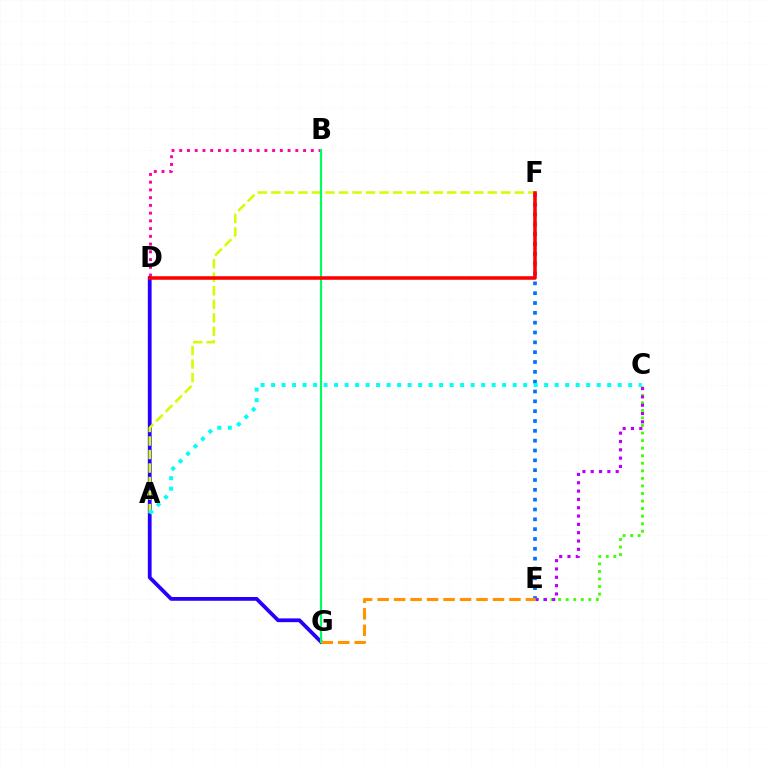{('C', 'E'): [{'color': '#3dff00', 'line_style': 'dotted', 'thickness': 2.05}, {'color': '#b900ff', 'line_style': 'dotted', 'thickness': 2.26}], ('D', 'G'): [{'color': '#2500ff', 'line_style': 'solid', 'thickness': 2.71}], ('E', 'F'): [{'color': '#0074ff', 'line_style': 'dotted', 'thickness': 2.67}], ('B', 'D'): [{'color': '#ff00ac', 'line_style': 'dotted', 'thickness': 2.1}], ('A', 'F'): [{'color': '#d1ff00', 'line_style': 'dashed', 'thickness': 1.84}], ('E', 'G'): [{'color': '#ff9400', 'line_style': 'dashed', 'thickness': 2.24}], ('A', 'C'): [{'color': '#00fff6', 'line_style': 'dotted', 'thickness': 2.85}], ('B', 'G'): [{'color': '#00ff5c', 'line_style': 'solid', 'thickness': 1.54}], ('D', 'F'): [{'color': '#ff0000', 'line_style': 'solid', 'thickness': 2.57}]}